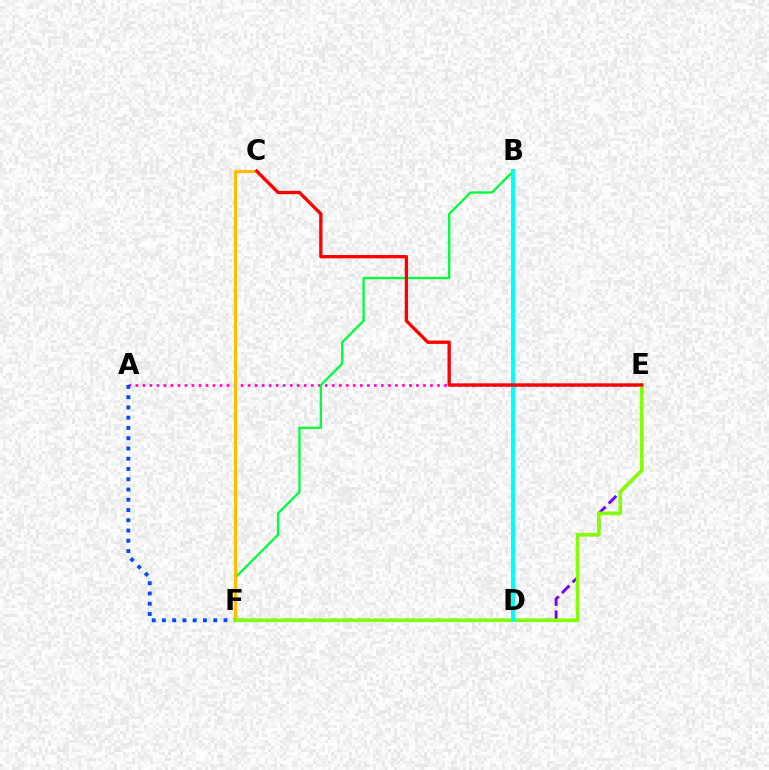{('E', 'F'): [{'color': '#7200ff', 'line_style': 'dashed', 'thickness': 2.06}, {'color': '#84ff00', 'line_style': 'solid', 'thickness': 2.59}], ('A', 'E'): [{'color': '#ff00cf', 'line_style': 'dotted', 'thickness': 1.91}], ('B', 'F'): [{'color': '#00ff39', 'line_style': 'solid', 'thickness': 1.66}], ('C', 'F'): [{'color': '#ffbd00', 'line_style': 'solid', 'thickness': 2.22}], ('A', 'F'): [{'color': '#004bff', 'line_style': 'dotted', 'thickness': 2.79}], ('B', 'D'): [{'color': '#00fff6', 'line_style': 'solid', 'thickness': 2.86}], ('C', 'E'): [{'color': '#ff0000', 'line_style': 'solid', 'thickness': 2.4}]}